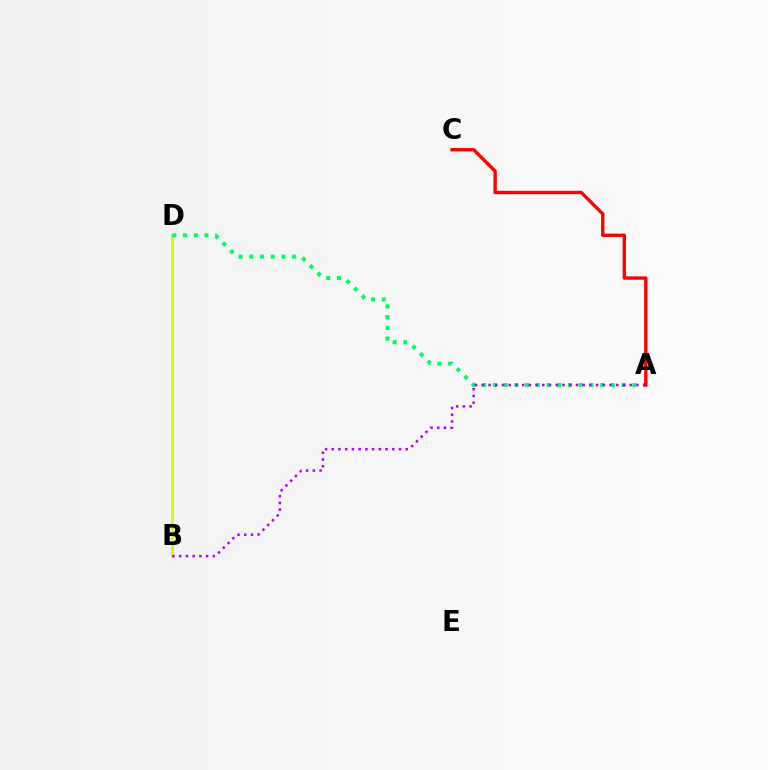{('B', 'D'): [{'color': '#0074ff', 'line_style': 'dotted', 'thickness': 1.86}, {'color': '#d1ff00', 'line_style': 'solid', 'thickness': 2.14}], ('A', 'D'): [{'color': '#00ff5c', 'line_style': 'dotted', 'thickness': 2.91}], ('A', 'B'): [{'color': '#b900ff', 'line_style': 'dotted', 'thickness': 1.83}], ('A', 'C'): [{'color': '#ff0000', 'line_style': 'solid', 'thickness': 2.43}]}